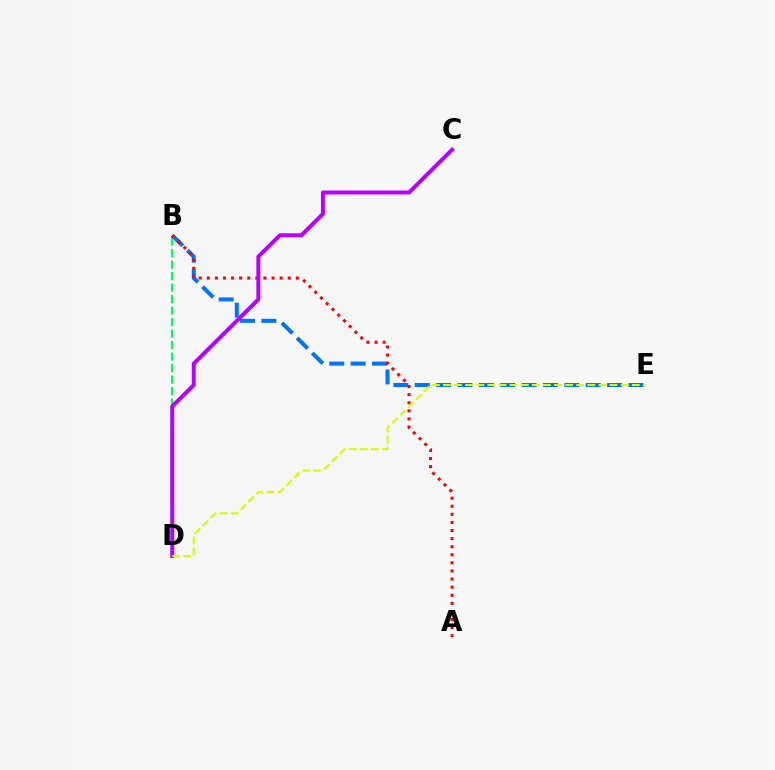{('B', 'D'): [{'color': '#00ff5c', 'line_style': 'dashed', 'thickness': 1.56}], ('B', 'E'): [{'color': '#0074ff', 'line_style': 'dashed', 'thickness': 2.9}], ('A', 'B'): [{'color': '#ff0000', 'line_style': 'dotted', 'thickness': 2.2}], ('C', 'D'): [{'color': '#b900ff', 'line_style': 'solid', 'thickness': 2.85}], ('D', 'E'): [{'color': '#d1ff00', 'line_style': 'dashed', 'thickness': 1.51}]}